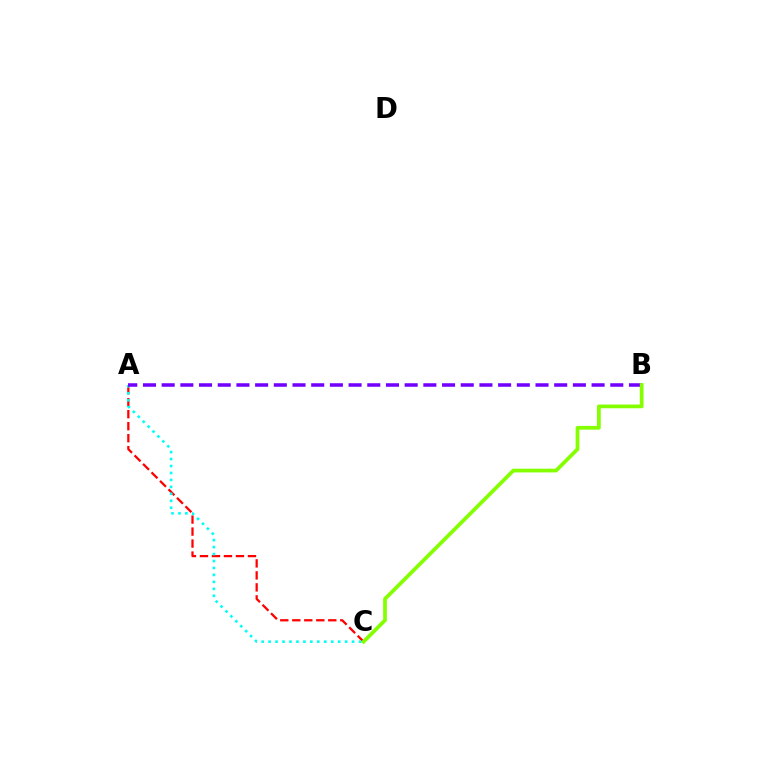{('A', 'C'): [{'color': '#ff0000', 'line_style': 'dashed', 'thickness': 1.63}, {'color': '#00fff6', 'line_style': 'dotted', 'thickness': 1.89}], ('A', 'B'): [{'color': '#7200ff', 'line_style': 'dashed', 'thickness': 2.54}], ('B', 'C'): [{'color': '#84ff00', 'line_style': 'solid', 'thickness': 2.69}]}